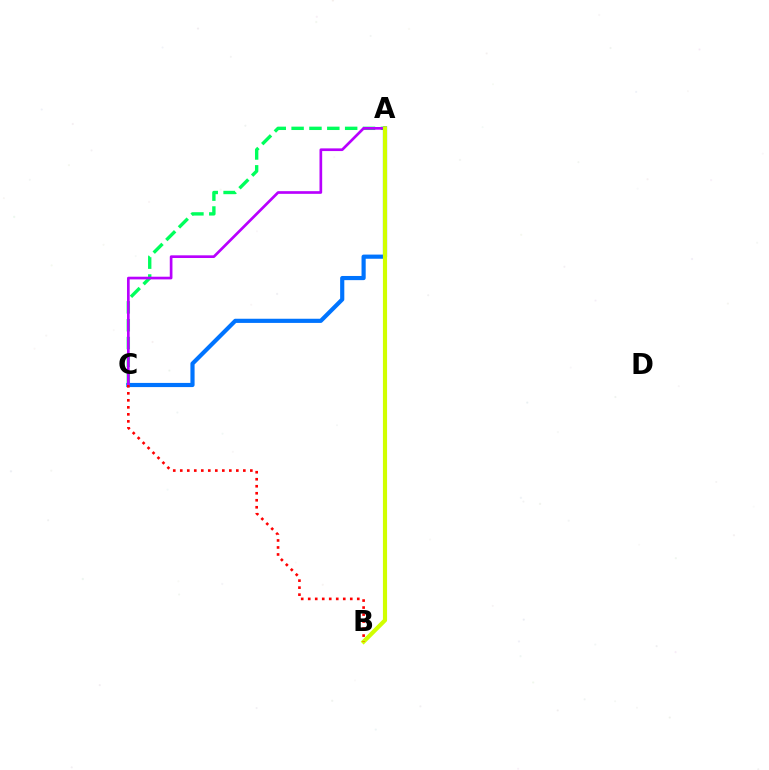{('A', 'C'): [{'color': '#00ff5c', 'line_style': 'dashed', 'thickness': 2.43}, {'color': '#0074ff', 'line_style': 'solid', 'thickness': 3.0}, {'color': '#b900ff', 'line_style': 'solid', 'thickness': 1.93}], ('A', 'B'): [{'color': '#d1ff00', 'line_style': 'solid', 'thickness': 2.98}], ('B', 'C'): [{'color': '#ff0000', 'line_style': 'dotted', 'thickness': 1.9}]}